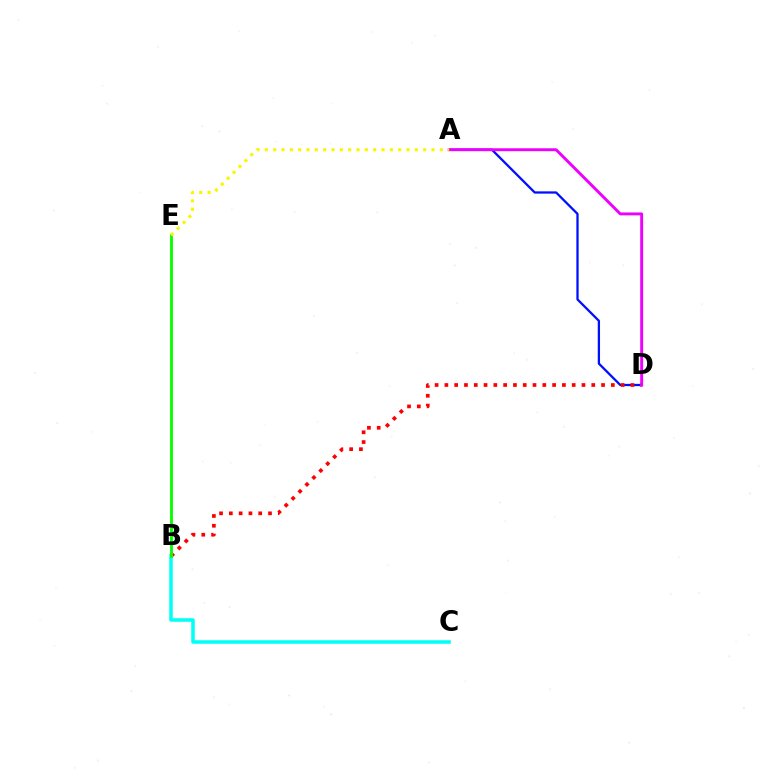{('A', 'D'): [{'color': '#0010ff', 'line_style': 'solid', 'thickness': 1.64}, {'color': '#ee00ff', 'line_style': 'solid', 'thickness': 2.1}], ('B', 'D'): [{'color': '#ff0000', 'line_style': 'dotted', 'thickness': 2.66}], ('B', 'C'): [{'color': '#00fff6', 'line_style': 'solid', 'thickness': 2.54}], ('B', 'E'): [{'color': '#08ff00', 'line_style': 'solid', 'thickness': 2.08}], ('A', 'E'): [{'color': '#fcf500', 'line_style': 'dotted', 'thickness': 2.26}]}